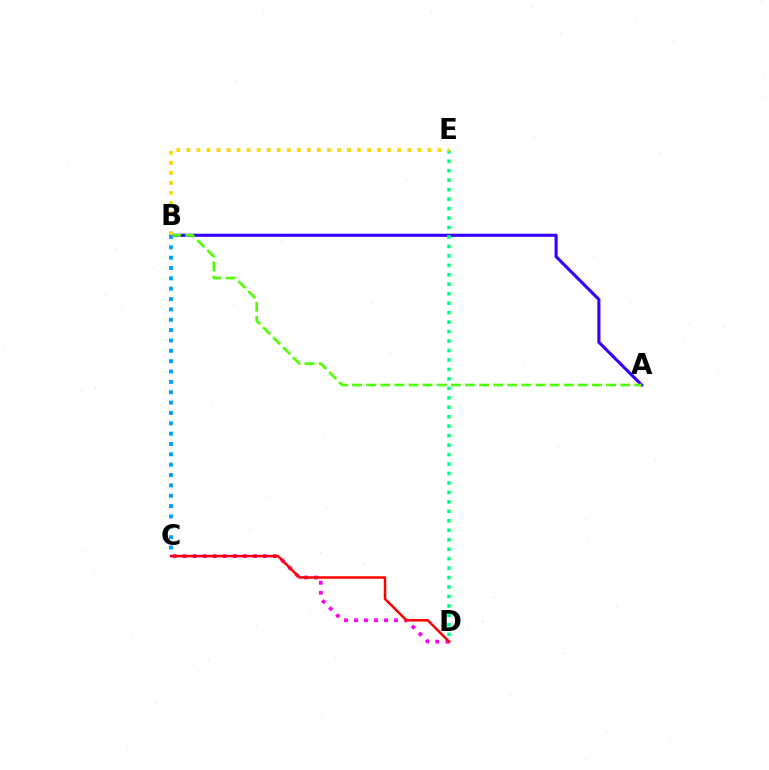{('A', 'B'): [{'color': '#3700ff', 'line_style': 'solid', 'thickness': 2.24}, {'color': '#4fff00', 'line_style': 'dashed', 'thickness': 1.92}], ('C', 'D'): [{'color': '#ff00ed', 'line_style': 'dotted', 'thickness': 2.72}, {'color': '#ff0000', 'line_style': 'solid', 'thickness': 1.81}], ('B', 'C'): [{'color': '#009eff', 'line_style': 'dotted', 'thickness': 2.81}], ('D', 'E'): [{'color': '#00ff86', 'line_style': 'dotted', 'thickness': 2.57}], ('B', 'E'): [{'color': '#ffd500', 'line_style': 'dotted', 'thickness': 2.73}]}